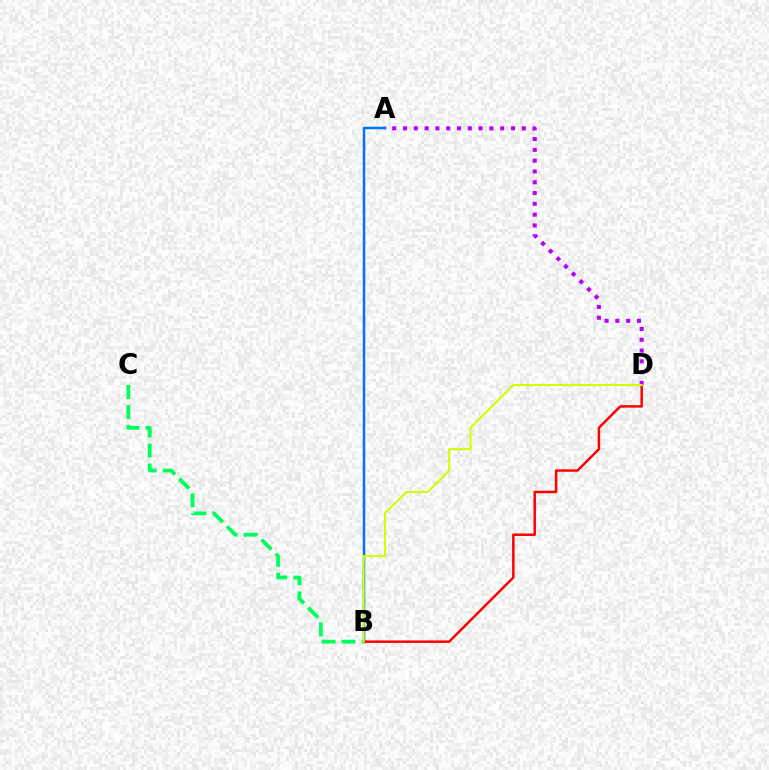{('A', 'B'): [{'color': '#0074ff', 'line_style': 'solid', 'thickness': 1.8}], ('B', 'D'): [{'color': '#ff0000', 'line_style': 'solid', 'thickness': 1.79}, {'color': '#d1ff00', 'line_style': 'solid', 'thickness': 1.51}], ('B', 'C'): [{'color': '#00ff5c', 'line_style': 'dashed', 'thickness': 2.72}], ('A', 'D'): [{'color': '#b900ff', 'line_style': 'dotted', 'thickness': 2.94}]}